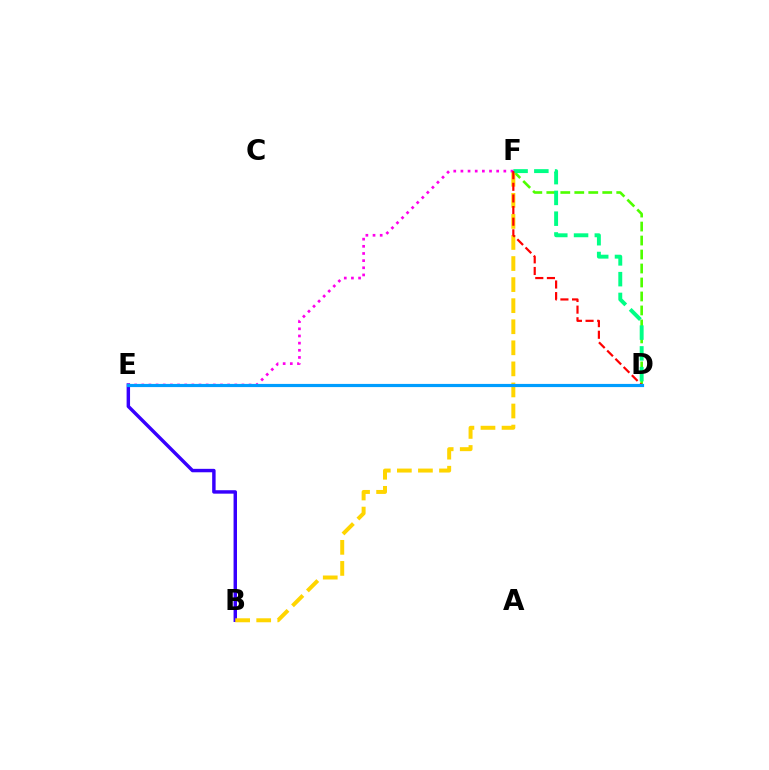{('B', 'E'): [{'color': '#3700ff', 'line_style': 'solid', 'thickness': 2.48}], ('D', 'F'): [{'color': '#4fff00', 'line_style': 'dashed', 'thickness': 1.9}, {'color': '#00ff86', 'line_style': 'dashed', 'thickness': 2.82}, {'color': '#ff0000', 'line_style': 'dashed', 'thickness': 1.58}], ('B', 'F'): [{'color': '#ffd500', 'line_style': 'dashed', 'thickness': 2.86}], ('E', 'F'): [{'color': '#ff00ed', 'line_style': 'dotted', 'thickness': 1.94}], ('D', 'E'): [{'color': '#009eff', 'line_style': 'solid', 'thickness': 2.28}]}